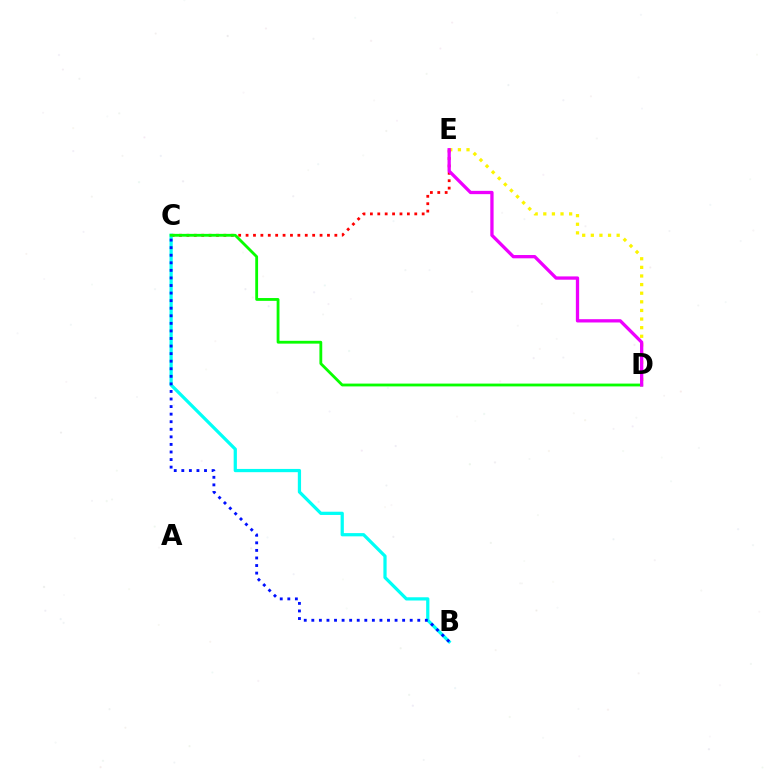{('D', 'E'): [{'color': '#fcf500', 'line_style': 'dotted', 'thickness': 2.34}, {'color': '#ee00ff', 'line_style': 'solid', 'thickness': 2.37}], ('C', 'E'): [{'color': '#ff0000', 'line_style': 'dotted', 'thickness': 2.01}], ('B', 'C'): [{'color': '#00fff6', 'line_style': 'solid', 'thickness': 2.33}, {'color': '#0010ff', 'line_style': 'dotted', 'thickness': 2.06}], ('C', 'D'): [{'color': '#08ff00', 'line_style': 'solid', 'thickness': 2.03}]}